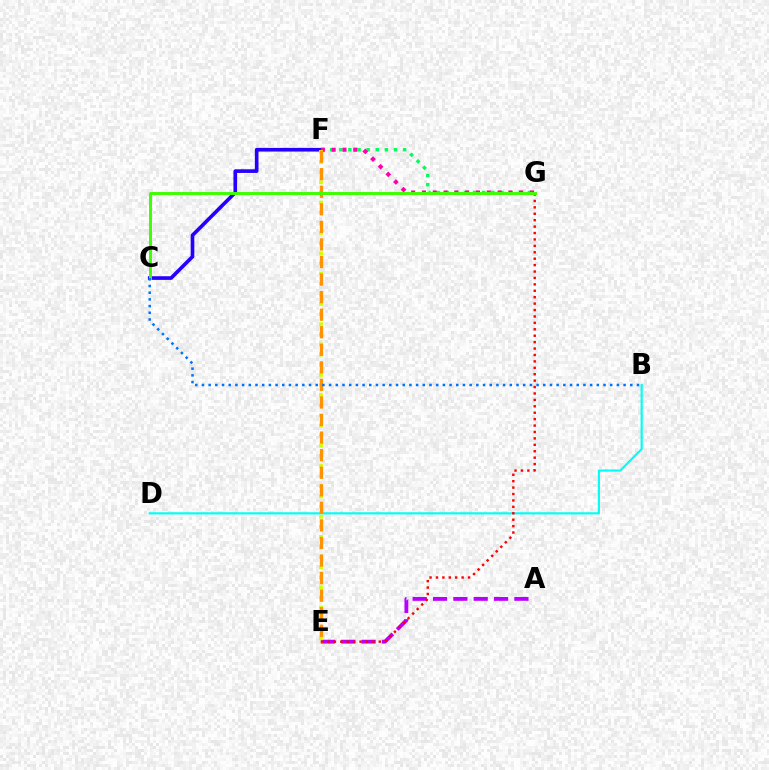{('B', 'D'): [{'color': '#00fff6', 'line_style': 'solid', 'thickness': 1.56}], ('F', 'G'): [{'color': '#00ff5c', 'line_style': 'dotted', 'thickness': 2.48}, {'color': '#ff00ac', 'line_style': 'dotted', 'thickness': 2.93}], ('C', 'F'): [{'color': '#2500ff', 'line_style': 'solid', 'thickness': 2.63}], ('A', 'E'): [{'color': '#b900ff', 'line_style': 'dashed', 'thickness': 2.76}], ('E', 'G'): [{'color': '#ff0000', 'line_style': 'dotted', 'thickness': 1.74}], ('E', 'F'): [{'color': '#d1ff00', 'line_style': 'dotted', 'thickness': 2.75}, {'color': '#ff9400', 'line_style': 'dashed', 'thickness': 2.39}], ('C', 'G'): [{'color': '#3dff00', 'line_style': 'solid', 'thickness': 2.1}], ('B', 'C'): [{'color': '#0074ff', 'line_style': 'dotted', 'thickness': 1.82}]}